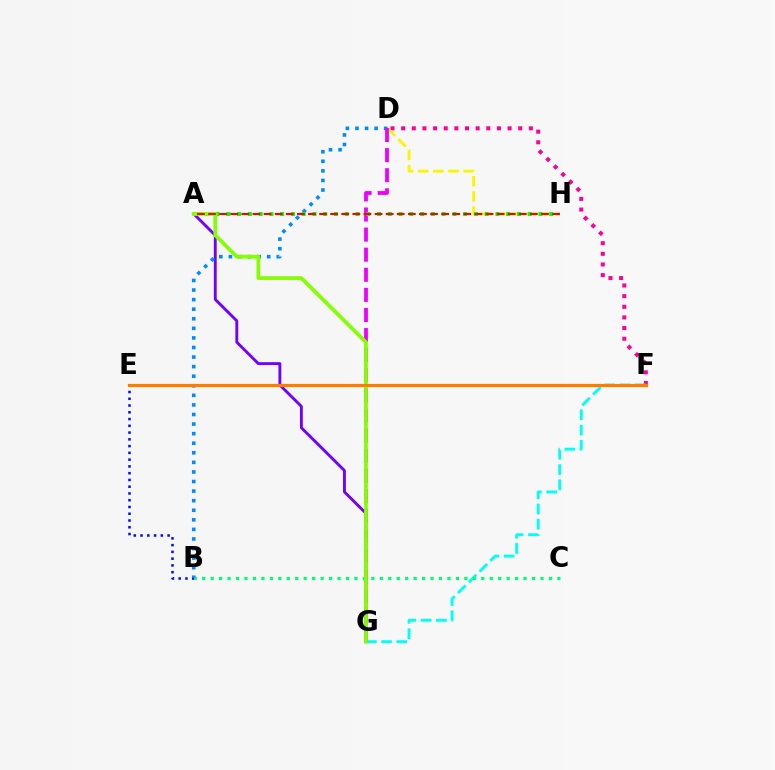{('D', 'F'): [{'color': '#ff0094', 'line_style': 'dotted', 'thickness': 2.89}], ('D', 'H'): [{'color': '#fcf500', 'line_style': 'dashed', 'thickness': 2.06}], ('F', 'G'): [{'color': '#00fff6', 'line_style': 'dashed', 'thickness': 2.07}], ('B', 'E'): [{'color': '#0010ff', 'line_style': 'dotted', 'thickness': 1.84}], ('A', 'G'): [{'color': '#7200ff', 'line_style': 'solid', 'thickness': 2.07}, {'color': '#84ff00', 'line_style': 'solid', 'thickness': 2.69}], ('B', 'C'): [{'color': '#00ff74', 'line_style': 'dotted', 'thickness': 2.3}], ('B', 'D'): [{'color': '#008cff', 'line_style': 'dotted', 'thickness': 2.6}], ('D', 'G'): [{'color': '#ee00ff', 'line_style': 'dashed', 'thickness': 2.73}], ('A', 'H'): [{'color': '#08ff00', 'line_style': 'dotted', 'thickness': 2.92}, {'color': '#ff0000', 'line_style': 'dashed', 'thickness': 1.51}], ('E', 'F'): [{'color': '#ff7c00', 'line_style': 'solid', 'thickness': 2.27}]}